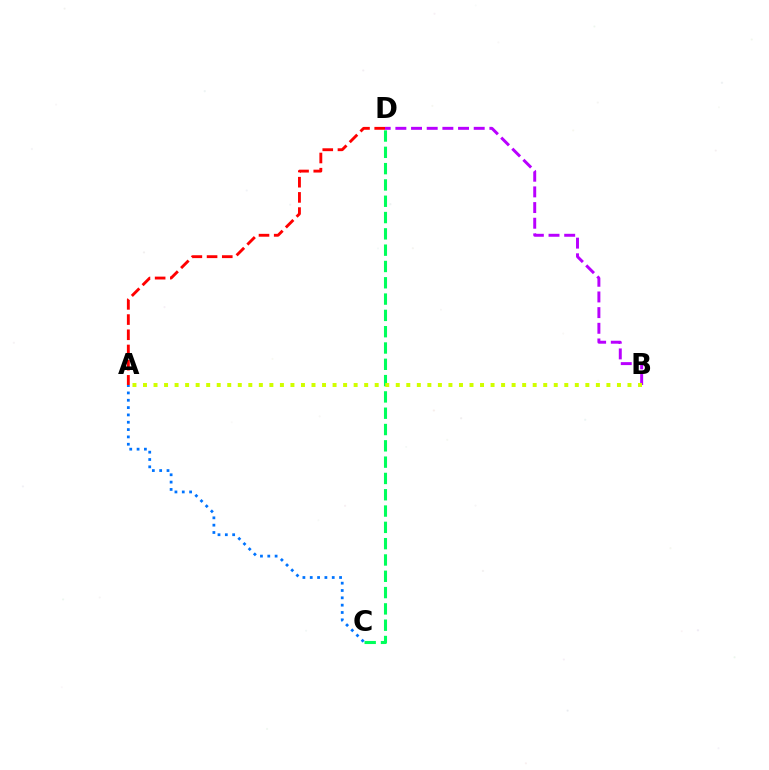{('B', 'D'): [{'color': '#b900ff', 'line_style': 'dashed', 'thickness': 2.13}], ('A', 'C'): [{'color': '#0074ff', 'line_style': 'dotted', 'thickness': 1.99}], ('C', 'D'): [{'color': '#00ff5c', 'line_style': 'dashed', 'thickness': 2.22}], ('A', 'D'): [{'color': '#ff0000', 'line_style': 'dashed', 'thickness': 2.06}], ('A', 'B'): [{'color': '#d1ff00', 'line_style': 'dotted', 'thickness': 2.86}]}